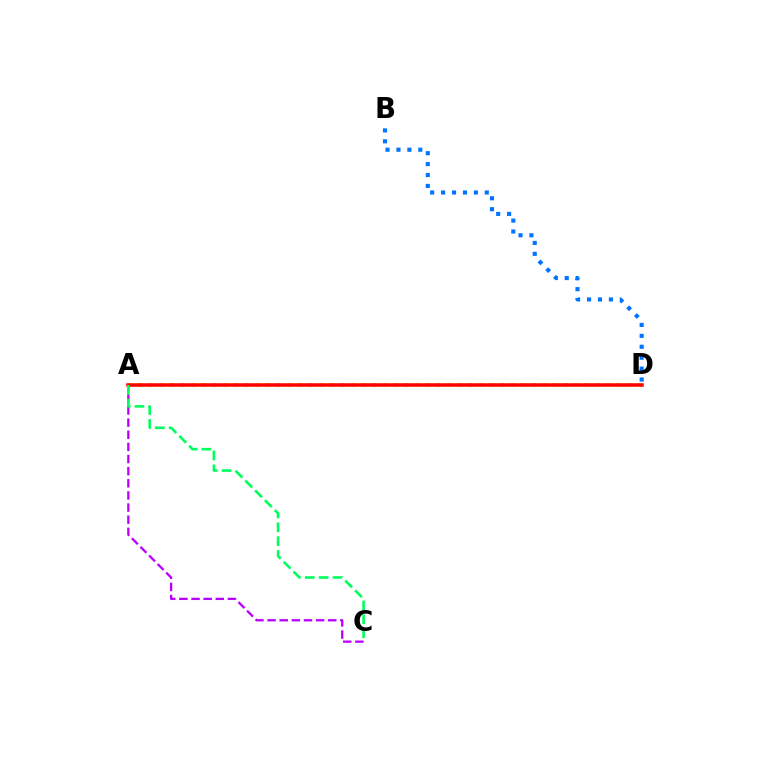{('A', 'D'): [{'color': '#d1ff00', 'line_style': 'dotted', 'thickness': 2.89}, {'color': '#ff0000', 'line_style': 'solid', 'thickness': 2.53}], ('A', 'C'): [{'color': '#b900ff', 'line_style': 'dashed', 'thickness': 1.65}, {'color': '#00ff5c', 'line_style': 'dashed', 'thickness': 1.88}], ('B', 'D'): [{'color': '#0074ff', 'line_style': 'dotted', 'thickness': 2.97}]}